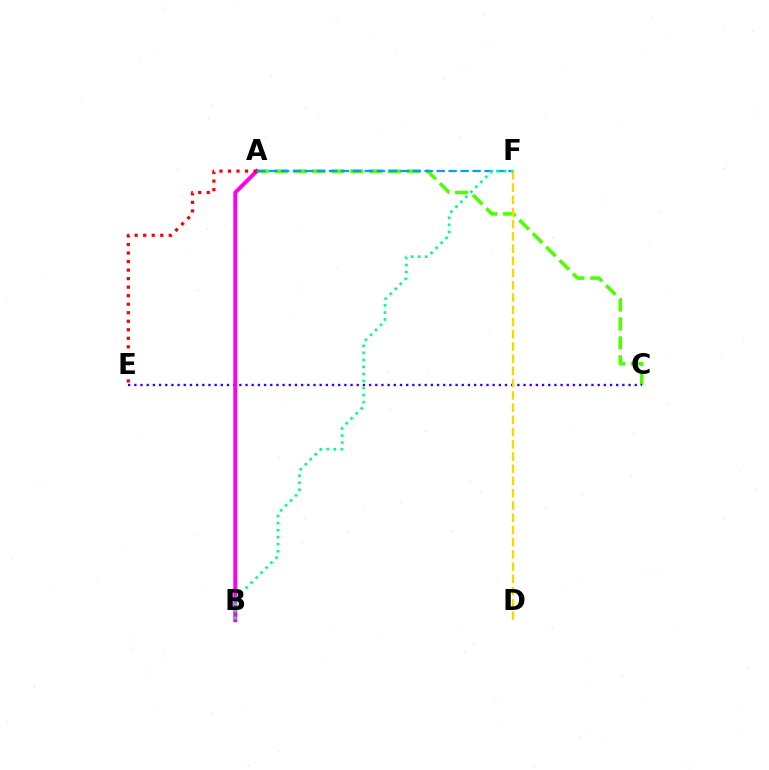{('A', 'C'): [{'color': '#4fff00', 'line_style': 'dashed', 'thickness': 2.57}], ('C', 'E'): [{'color': '#3700ff', 'line_style': 'dotted', 'thickness': 1.68}], ('A', 'B'): [{'color': '#ff00ed', 'line_style': 'solid', 'thickness': 2.83}], ('A', 'E'): [{'color': '#ff0000', 'line_style': 'dotted', 'thickness': 2.32}], ('D', 'F'): [{'color': '#ffd500', 'line_style': 'dashed', 'thickness': 1.66}], ('A', 'F'): [{'color': '#009eff', 'line_style': 'dashed', 'thickness': 1.63}], ('B', 'F'): [{'color': '#00ff86', 'line_style': 'dotted', 'thickness': 1.91}]}